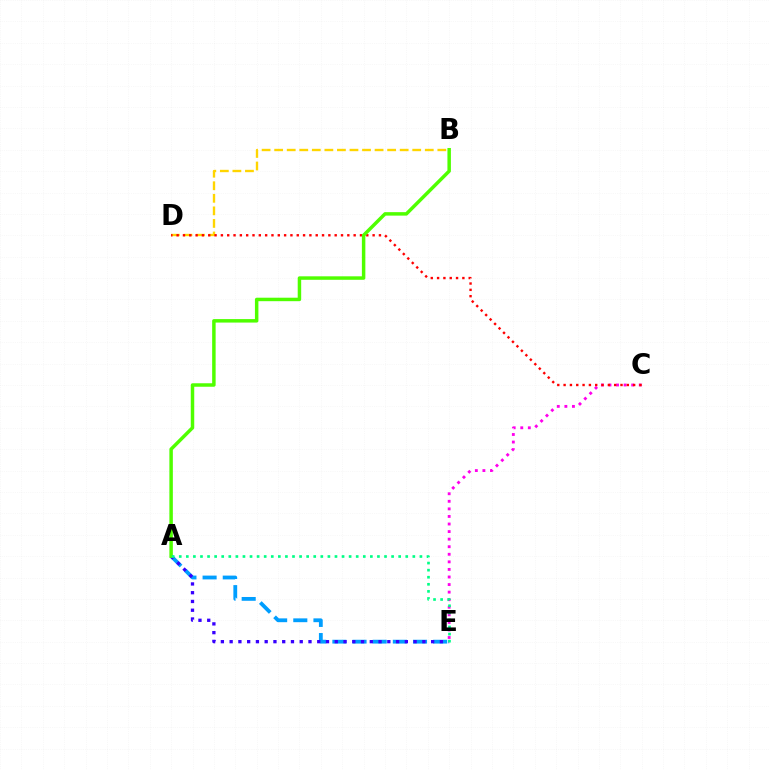{('A', 'E'): [{'color': '#009eff', 'line_style': 'dashed', 'thickness': 2.74}, {'color': '#3700ff', 'line_style': 'dotted', 'thickness': 2.38}, {'color': '#00ff86', 'line_style': 'dotted', 'thickness': 1.92}], ('C', 'E'): [{'color': '#ff00ed', 'line_style': 'dotted', 'thickness': 2.06}], ('B', 'D'): [{'color': '#ffd500', 'line_style': 'dashed', 'thickness': 1.71}], ('C', 'D'): [{'color': '#ff0000', 'line_style': 'dotted', 'thickness': 1.72}], ('A', 'B'): [{'color': '#4fff00', 'line_style': 'solid', 'thickness': 2.5}]}